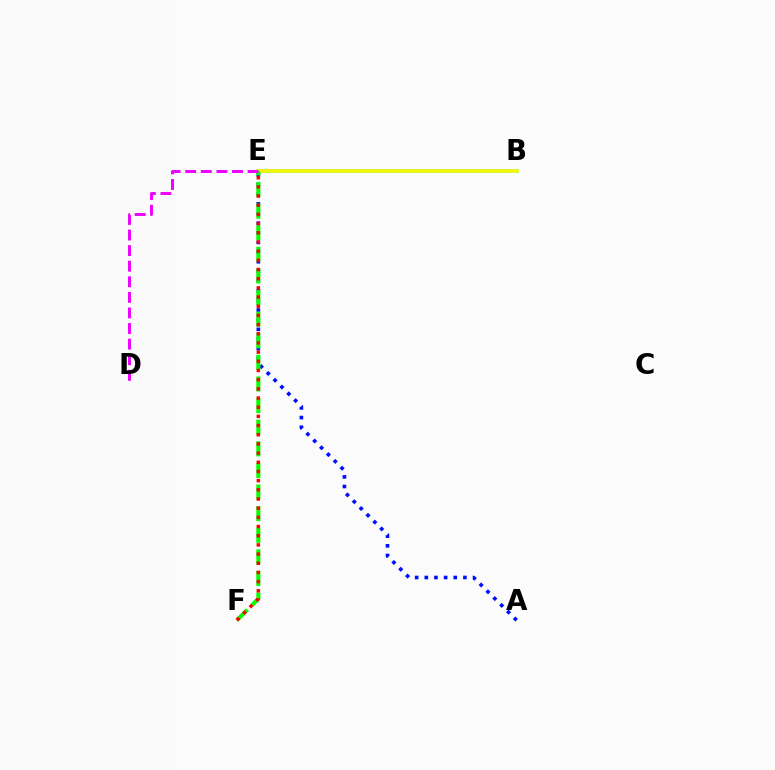{('A', 'E'): [{'color': '#0010ff', 'line_style': 'dotted', 'thickness': 2.62}], ('B', 'E'): [{'color': '#00fff6', 'line_style': 'solid', 'thickness': 2.58}, {'color': '#fcf500', 'line_style': 'solid', 'thickness': 2.6}], ('E', 'F'): [{'color': '#08ff00', 'line_style': 'dashed', 'thickness': 2.94}, {'color': '#ff0000', 'line_style': 'dotted', 'thickness': 2.49}], ('D', 'E'): [{'color': '#ee00ff', 'line_style': 'dashed', 'thickness': 2.12}]}